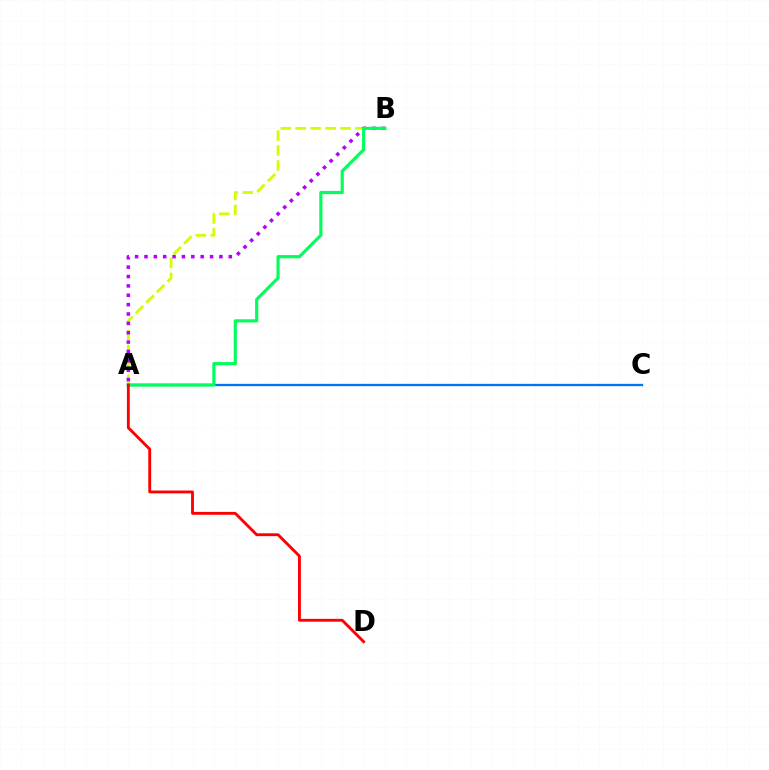{('A', 'B'): [{'color': '#d1ff00', 'line_style': 'dashed', 'thickness': 2.03}, {'color': '#b900ff', 'line_style': 'dotted', 'thickness': 2.55}, {'color': '#00ff5c', 'line_style': 'solid', 'thickness': 2.28}], ('A', 'C'): [{'color': '#0074ff', 'line_style': 'solid', 'thickness': 1.67}], ('A', 'D'): [{'color': '#ff0000', 'line_style': 'solid', 'thickness': 2.06}]}